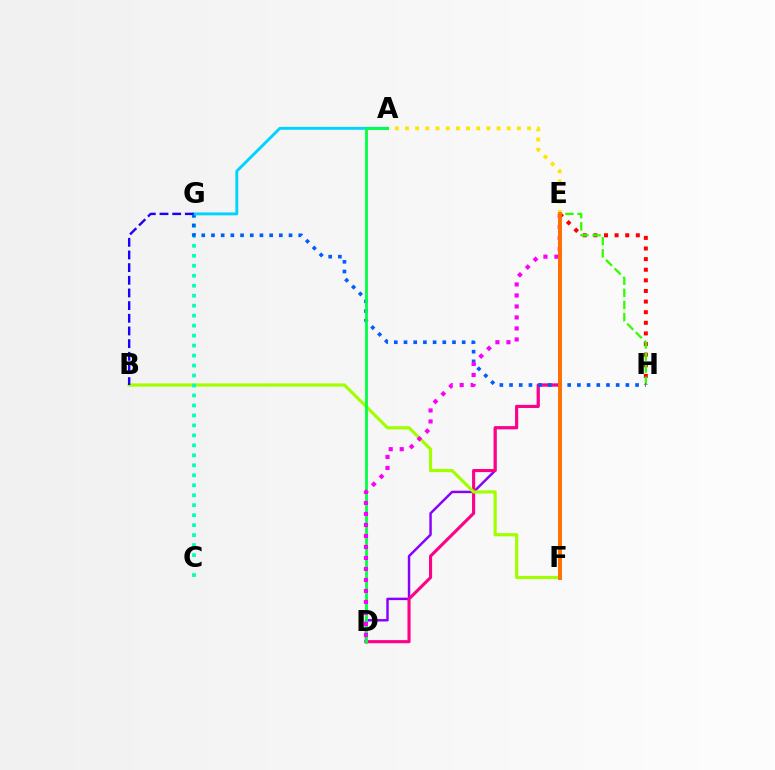{('D', 'E'): [{'color': '#8a00ff', 'line_style': 'solid', 'thickness': 1.77}, {'color': '#ff0088', 'line_style': 'solid', 'thickness': 2.23}, {'color': '#fa00f9', 'line_style': 'dotted', 'thickness': 2.99}], ('E', 'H'): [{'color': '#ff0000', 'line_style': 'dotted', 'thickness': 2.88}, {'color': '#31ff00', 'line_style': 'dashed', 'thickness': 1.65}], ('B', 'F'): [{'color': '#a2ff00', 'line_style': 'solid', 'thickness': 2.29}], ('A', 'E'): [{'color': '#ffe600', 'line_style': 'dotted', 'thickness': 2.76}], ('C', 'G'): [{'color': '#00ffbb', 'line_style': 'dotted', 'thickness': 2.71}], ('G', 'H'): [{'color': '#005dff', 'line_style': 'dotted', 'thickness': 2.63}], ('A', 'G'): [{'color': '#00d3ff', 'line_style': 'solid', 'thickness': 2.09}], ('A', 'D'): [{'color': '#00ff45', 'line_style': 'solid', 'thickness': 2.01}], ('E', 'F'): [{'color': '#ff7000', 'line_style': 'solid', 'thickness': 2.81}], ('B', 'G'): [{'color': '#1900ff', 'line_style': 'dashed', 'thickness': 1.72}]}